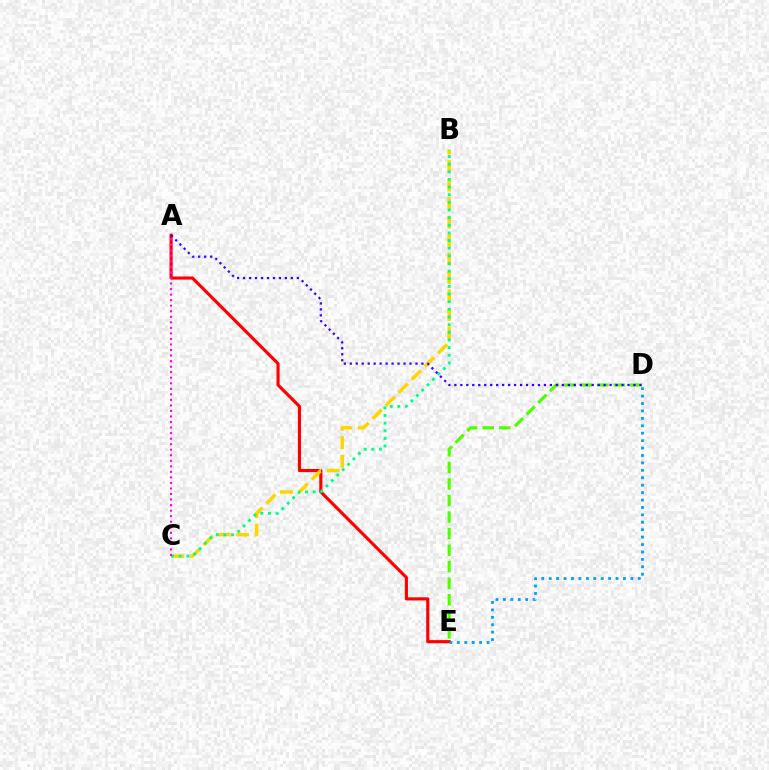{('A', 'E'): [{'color': '#ff0000', 'line_style': 'solid', 'thickness': 2.26}], ('D', 'E'): [{'color': '#009eff', 'line_style': 'dotted', 'thickness': 2.02}, {'color': '#4fff00', 'line_style': 'dashed', 'thickness': 2.25}], ('B', 'C'): [{'color': '#ffd500', 'line_style': 'dashed', 'thickness': 2.51}, {'color': '#00ff86', 'line_style': 'dotted', 'thickness': 2.08}], ('A', 'D'): [{'color': '#3700ff', 'line_style': 'dotted', 'thickness': 1.62}], ('A', 'C'): [{'color': '#ff00ed', 'line_style': 'dotted', 'thickness': 1.5}]}